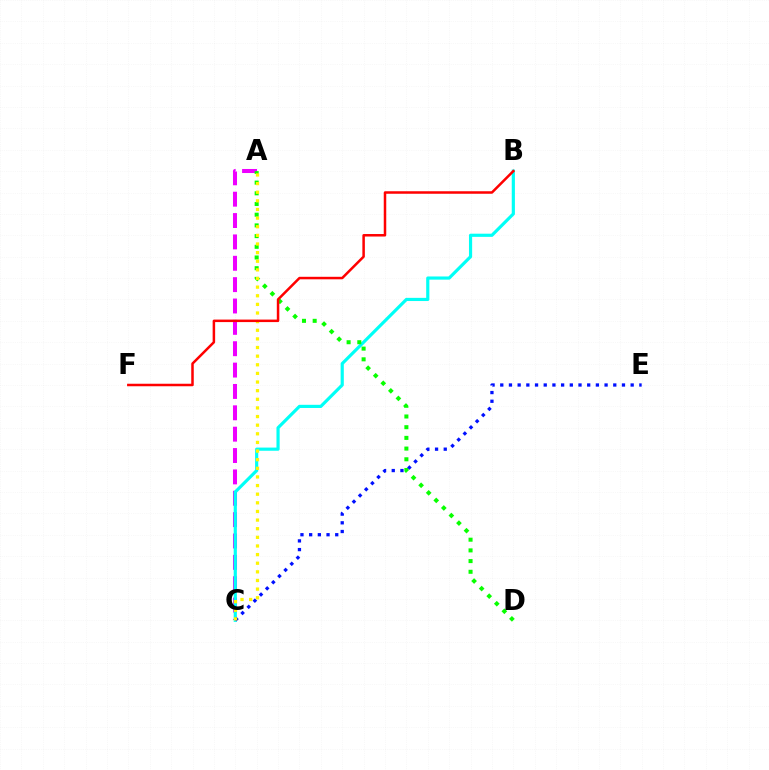{('A', 'C'): [{'color': '#ee00ff', 'line_style': 'dashed', 'thickness': 2.9}, {'color': '#fcf500', 'line_style': 'dotted', 'thickness': 2.34}], ('B', 'C'): [{'color': '#00fff6', 'line_style': 'solid', 'thickness': 2.28}], ('A', 'D'): [{'color': '#08ff00', 'line_style': 'dotted', 'thickness': 2.91}], ('C', 'E'): [{'color': '#0010ff', 'line_style': 'dotted', 'thickness': 2.36}], ('B', 'F'): [{'color': '#ff0000', 'line_style': 'solid', 'thickness': 1.8}]}